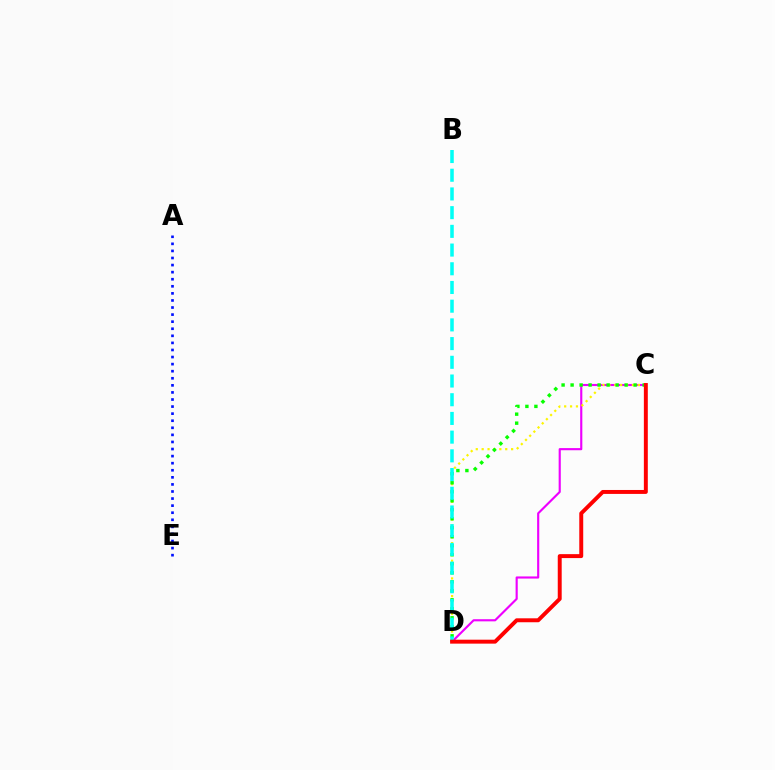{('A', 'E'): [{'color': '#0010ff', 'line_style': 'dotted', 'thickness': 1.92}], ('C', 'D'): [{'color': '#ee00ff', 'line_style': 'solid', 'thickness': 1.54}, {'color': '#fcf500', 'line_style': 'dotted', 'thickness': 1.6}, {'color': '#08ff00', 'line_style': 'dotted', 'thickness': 2.45}, {'color': '#ff0000', 'line_style': 'solid', 'thickness': 2.84}], ('B', 'D'): [{'color': '#00fff6', 'line_style': 'dashed', 'thickness': 2.54}]}